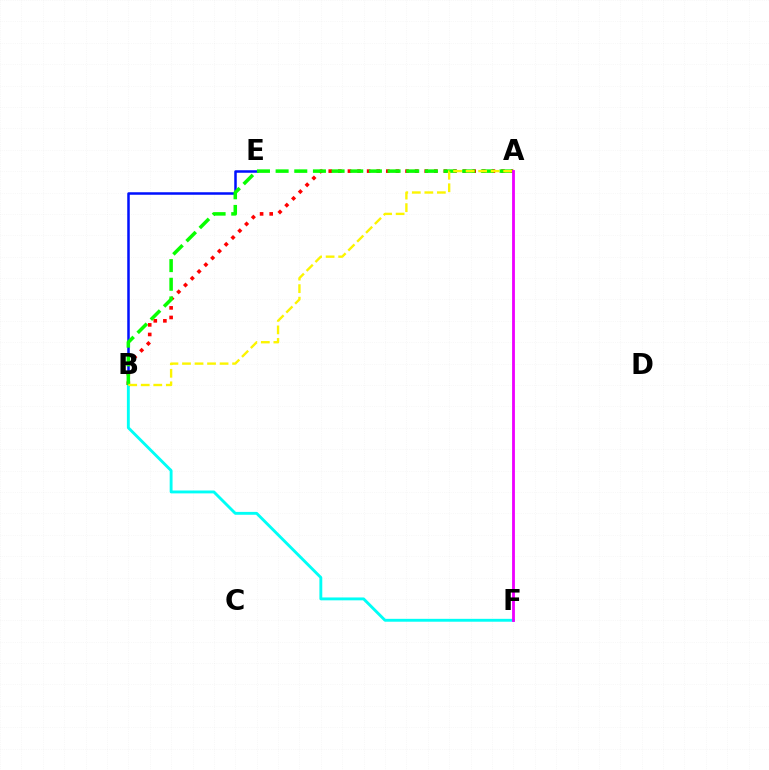{('B', 'E'): [{'color': '#0010ff', 'line_style': 'solid', 'thickness': 1.8}], ('A', 'B'): [{'color': '#ff0000', 'line_style': 'dotted', 'thickness': 2.61}, {'color': '#08ff00', 'line_style': 'dashed', 'thickness': 2.53}, {'color': '#fcf500', 'line_style': 'dashed', 'thickness': 1.7}], ('B', 'F'): [{'color': '#00fff6', 'line_style': 'solid', 'thickness': 2.07}], ('A', 'F'): [{'color': '#ee00ff', 'line_style': 'solid', 'thickness': 2.03}]}